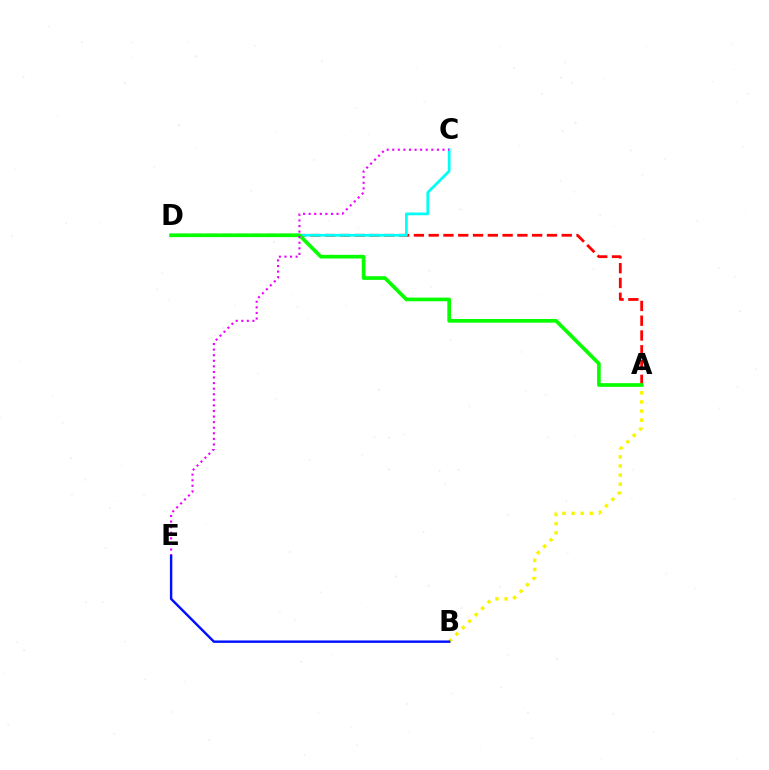{('A', 'D'): [{'color': '#ff0000', 'line_style': 'dashed', 'thickness': 2.01}, {'color': '#08ff00', 'line_style': 'solid', 'thickness': 2.65}], ('A', 'B'): [{'color': '#fcf500', 'line_style': 'dotted', 'thickness': 2.48}], ('C', 'D'): [{'color': '#00fff6', 'line_style': 'solid', 'thickness': 1.98}], ('C', 'E'): [{'color': '#ee00ff', 'line_style': 'dotted', 'thickness': 1.52}], ('B', 'E'): [{'color': '#0010ff', 'line_style': 'solid', 'thickness': 1.75}]}